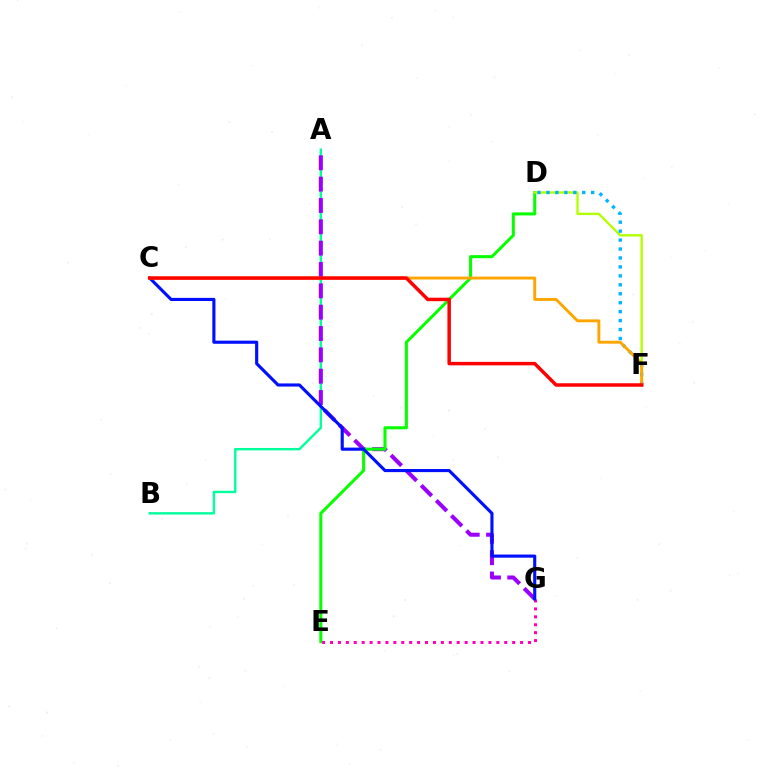{('A', 'B'): [{'color': '#00ff9d', 'line_style': 'solid', 'thickness': 1.73}], ('A', 'G'): [{'color': '#9b00ff', 'line_style': 'dashed', 'thickness': 2.9}], ('D', 'E'): [{'color': '#08ff00', 'line_style': 'solid', 'thickness': 2.19}], ('D', 'F'): [{'color': '#b3ff00', 'line_style': 'solid', 'thickness': 1.7}, {'color': '#00b5ff', 'line_style': 'dotted', 'thickness': 2.43}], ('E', 'G'): [{'color': '#ff00bd', 'line_style': 'dotted', 'thickness': 2.15}], ('C', 'G'): [{'color': '#0010ff', 'line_style': 'solid', 'thickness': 2.25}], ('C', 'F'): [{'color': '#ffa500', 'line_style': 'solid', 'thickness': 2.08}, {'color': '#ff0000', 'line_style': 'solid', 'thickness': 2.51}]}